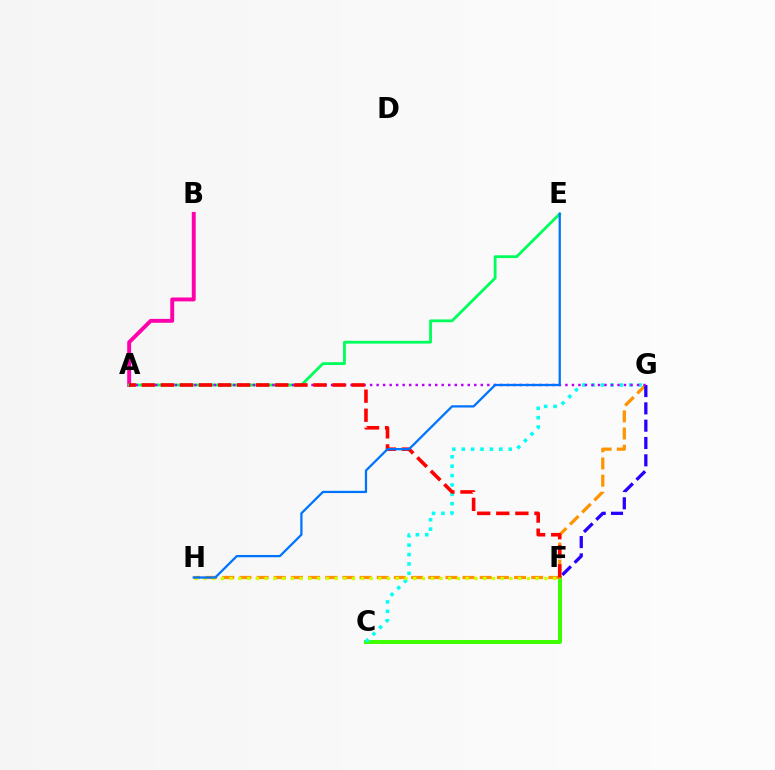{('C', 'F'): [{'color': '#3dff00', 'line_style': 'solid', 'thickness': 2.86}], ('G', 'H'): [{'color': '#ff9400', 'line_style': 'dashed', 'thickness': 2.33}], ('C', 'G'): [{'color': '#00fff6', 'line_style': 'dotted', 'thickness': 2.55}], ('A', 'B'): [{'color': '#ff00ac', 'line_style': 'solid', 'thickness': 2.81}], ('F', 'G'): [{'color': '#2500ff', 'line_style': 'dashed', 'thickness': 2.35}], ('A', 'E'): [{'color': '#00ff5c', 'line_style': 'solid', 'thickness': 2.03}], ('A', 'G'): [{'color': '#b900ff', 'line_style': 'dotted', 'thickness': 1.77}], ('F', 'H'): [{'color': '#d1ff00', 'line_style': 'dotted', 'thickness': 2.38}], ('A', 'F'): [{'color': '#ff0000', 'line_style': 'dashed', 'thickness': 2.59}], ('E', 'H'): [{'color': '#0074ff', 'line_style': 'solid', 'thickness': 1.64}]}